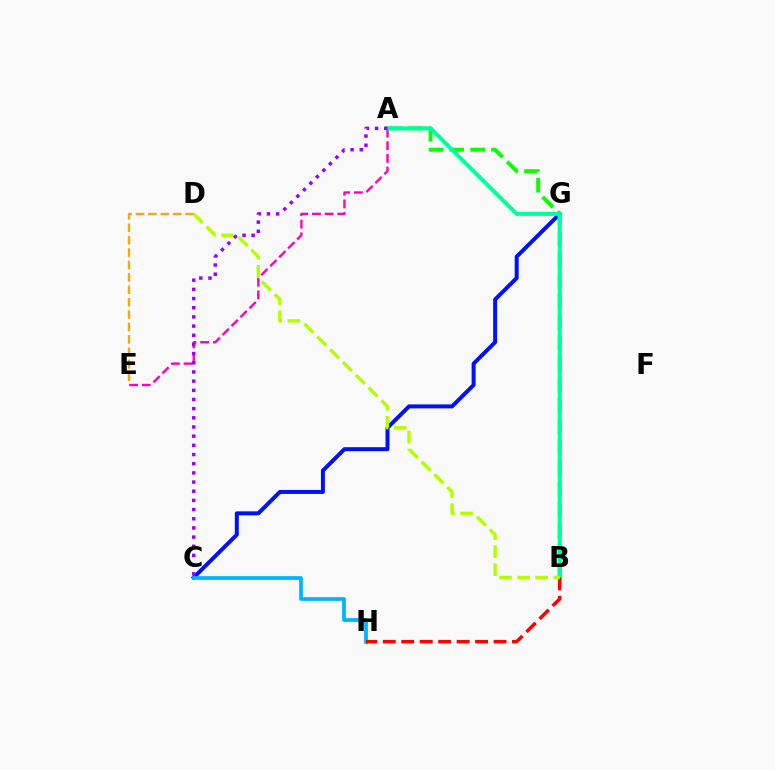{('C', 'G'): [{'color': '#0010ff', 'line_style': 'solid', 'thickness': 2.86}], ('A', 'B'): [{'color': '#08ff00', 'line_style': 'dashed', 'thickness': 2.83}, {'color': '#00ff9d', 'line_style': 'solid', 'thickness': 2.89}], ('A', 'E'): [{'color': '#ff00bd', 'line_style': 'dashed', 'thickness': 1.72}], ('C', 'H'): [{'color': '#00b5ff', 'line_style': 'solid', 'thickness': 2.68}], ('D', 'E'): [{'color': '#ffa500', 'line_style': 'dashed', 'thickness': 1.69}], ('B', 'H'): [{'color': '#ff0000', 'line_style': 'dashed', 'thickness': 2.51}], ('B', 'D'): [{'color': '#b3ff00', 'line_style': 'dashed', 'thickness': 2.46}], ('A', 'C'): [{'color': '#9b00ff', 'line_style': 'dotted', 'thickness': 2.49}]}